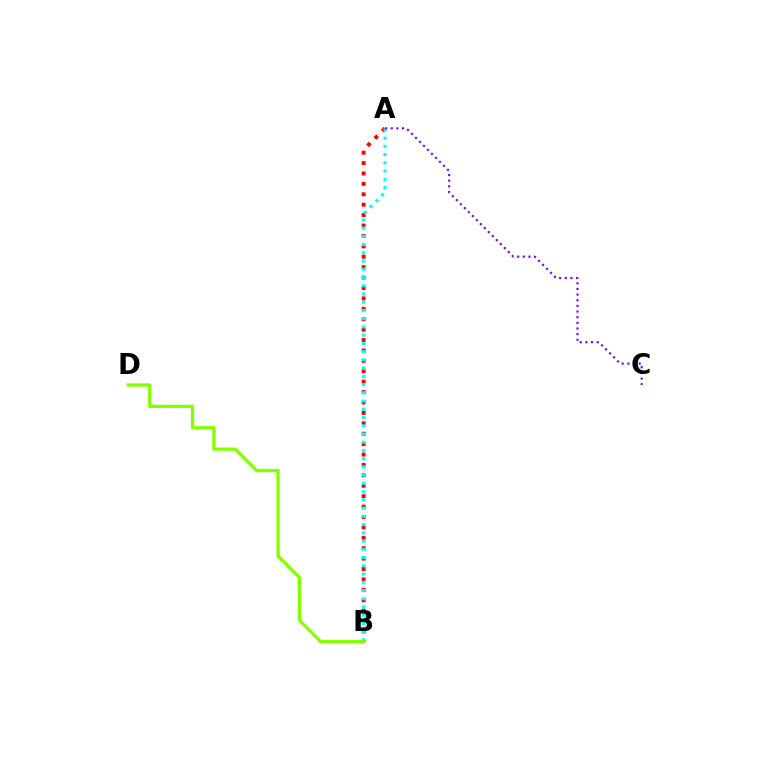{('A', 'B'): [{'color': '#ff0000', 'line_style': 'dotted', 'thickness': 2.83}, {'color': '#00fff6', 'line_style': 'dotted', 'thickness': 2.24}], ('A', 'C'): [{'color': '#7200ff', 'line_style': 'dotted', 'thickness': 1.54}], ('B', 'D'): [{'color': '#84ff00', 'line_style': 'solid', 'thickness': 2.35}]}